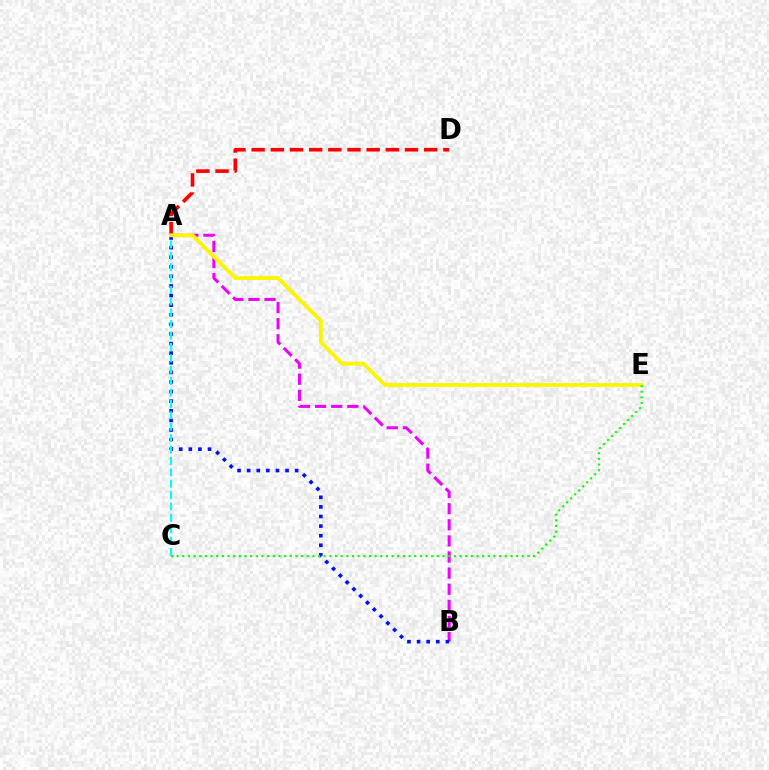{('A', 'B'): [{'color': '#ee00ff', 'line_style': 'dashed', 'thickness': 2.19}, {'color': '#0010ff', 'line_style': 'dotted', 'thickness': 2.61}], ('A', 'D'): [{'color': '#ff0000', 'line_style': 'dashed', 'thickness': 2.6}], ('A', 'C'): [{'color': '#00fff6', 'line_style': 'dashed', 'thickness': 1.55}], ('A', 'E'): [{'color': '#fcf500', 'line_style': 'solid', 'thickness': 2.75}], ('C', 'E'): [{'color': '#08ff00', 'line_style': 'dotted', 'thickness': 1.54}]}